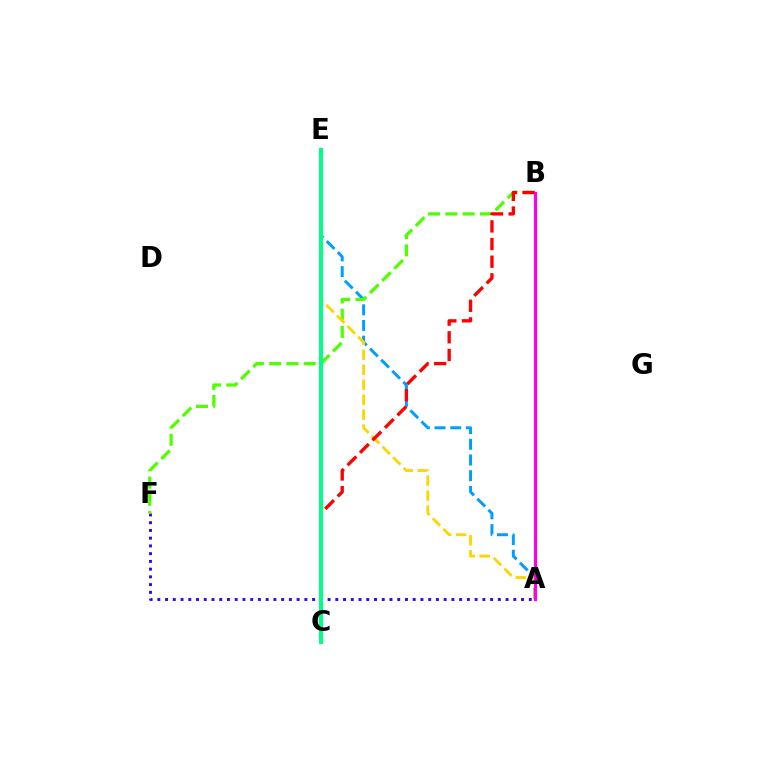{('A', 'E'): [{'color': '#009eff', 'line_style': 'dashed', 'thickness': 2.13}, {'color': '#ffd500', 'line_style': 'dashed', 'thickness': 2.04}], ('A', 'F'): [{'color': '#3700ff', 'line_style': 'dotted', 'thickness': 2.1}], ('B', 'F'): [{'color': '#4fff00', 'line_style': 'dashed', 'thickness': 2.34}], ('A', 'B'): [{'color': '#ff00ed', 'line_style': 'solid', 'thickness': 2.27}], ('B', 'C'): [{'color': '#ff0000', 'line_style': 'dashed', 'thickness': 2.4}], ('C', 'E'): [{'color': '#00ff86', 'line_style': 'solid', 'thickness': 2.93}]}